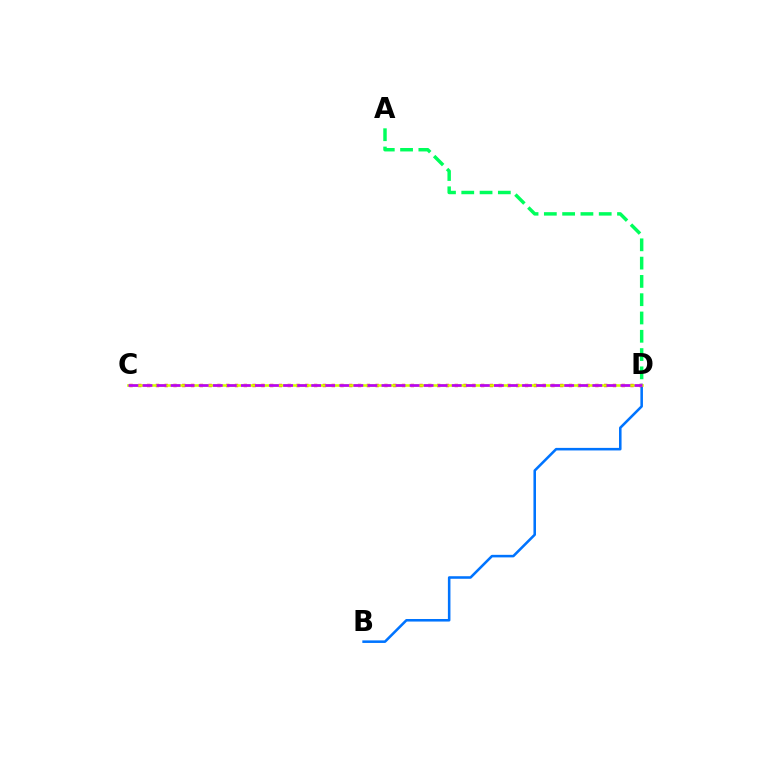{('B', 'D'): [{'color': '#0074ff', 'line_style': 'solid', 'thickness': 1.84}], ('A', 'D'): [{'color': '#00ff5c', 'line_style': 'dashed', 'thickness': 2.48}], ('C', 'D'): [{'color': '#ff0000', 'line_style': 'dotted', 'thickness': 2.39}, {'color': '#d1ff00', 'line_style': 'solid', 'thickness': 1.87}, {'color': '#b900ff', 'line_style': 'dashed', 'thickness': 1.91}]}